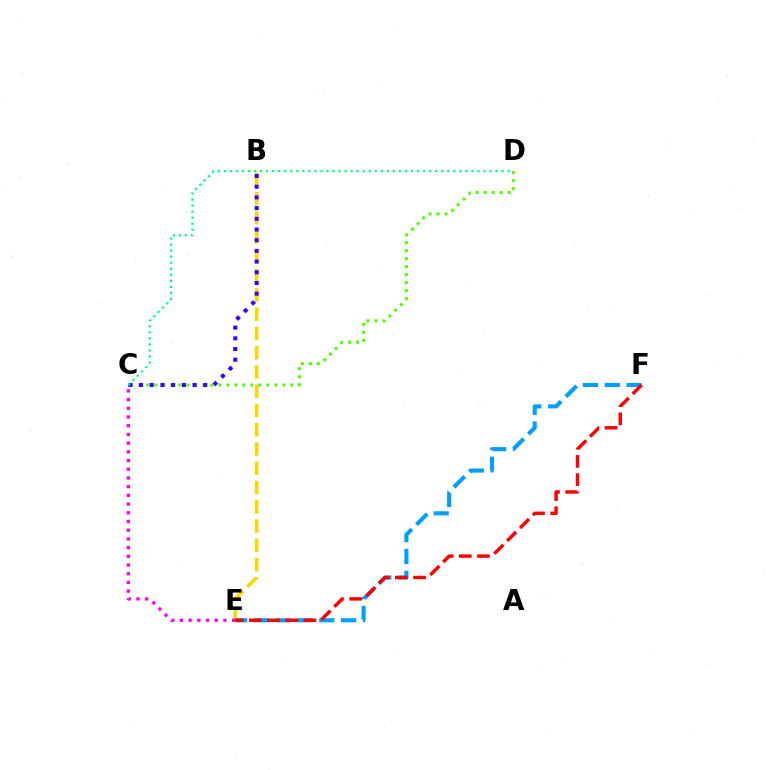{('B', 'E'): [{'color': '#ffd500', 'line_style': 'dashed', 'thickness': 2.62}], ('C', 'D'): [{'color': '#4fff00', 'line_style': 'dotted', 'thickness': 2.17}, {'color': '#00ff86', 'line_style': 'dotted', 'thickness': 1.64}], ('C', 'E'): [{'color': '#ff00ed', 'line_style': 'dotted', 'thickness': 2.37}], ('E', 'F'): [{'color': '#009eff', 'line_style': 'dashed', 'thickness': 2.96}, {'color': '#ff0000', 'line_style': 'dashed', 'thickness': 2.47}], ('B', 'C'): [{'color': '#3700ff', 'line_style': 'dotted', 'thickness': 2.91}]}